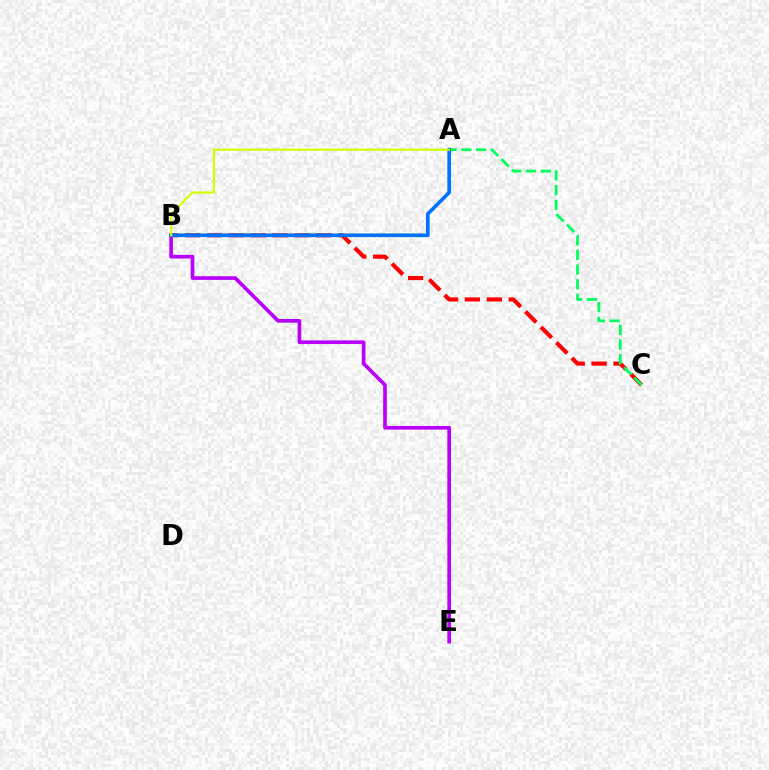{('B', 'E'): [{'color': '#b900ff', 'line_style': 'solid', 'thickness': 2.64}], ('B', 'C'): [{'color': '#ff0000', 'line_style': 'dashed', 'thickness': 2.97}], ('A', 'C'): [{'color': '#00ff5c', 'line_style': 'dashed', 'thickness': 2.0}], ('A', 'B'): [{'color': '#0074ff', 'line_style': 'solid', 'thickness': 2.64}, {'color': '#d1ff00', 'line_style': 'solid', 'thickness': 1.53}]}